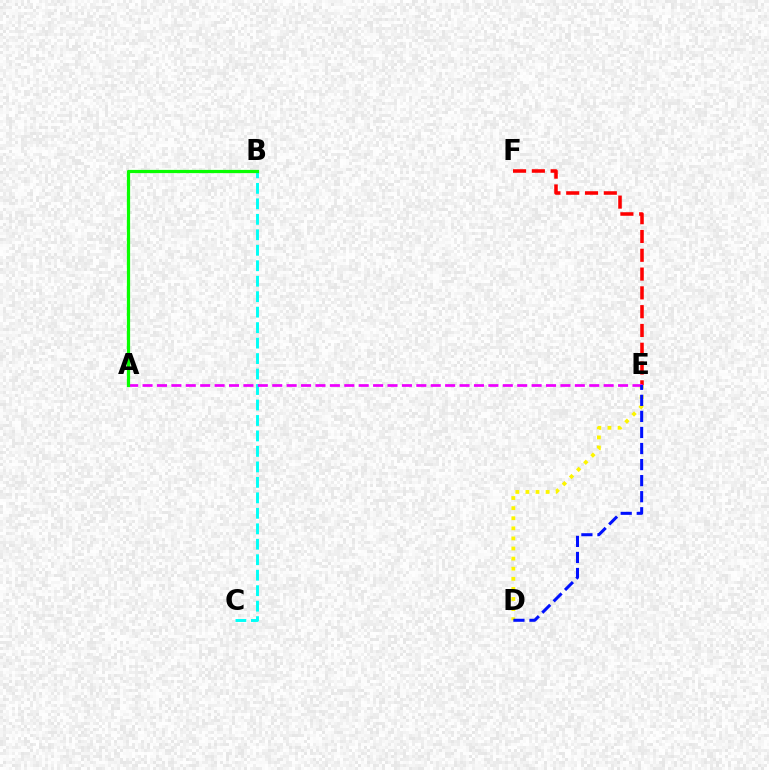{('D', 'E'): [{'color': '#fcf500', 'line_style': 'dotted', 'thickness': 2.74}, {'color': '#0010ff', 'line_style': 'dashed', 'thickness': 2.18}], ('E', 'F'): [{'color': '#ff0000', 'line_style': 'dashed', 'thickness': 2.55}], ('B', 'C'): [{'color': '#00fff6', 'line_style': 'dashed', 'thickness': 2.1}], ('A', 'E'): [{'color': '#ee00ff', 'line_style': 'dashed', 'thickness': 1.96}], ('A', 'B'): [{'color': '#08ff00', 'line_style': 'solid', 'thickness': 2.32}]}